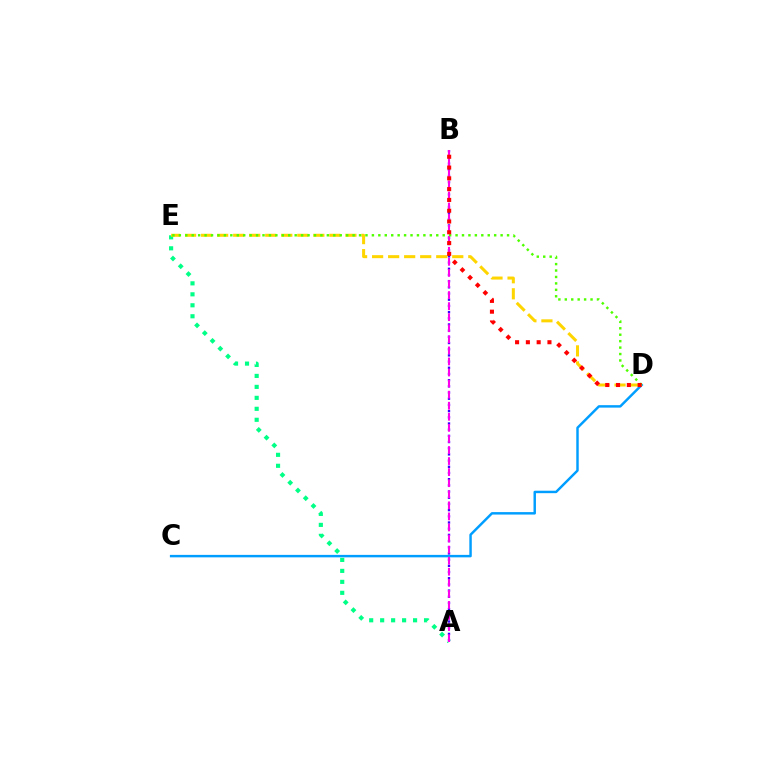{('C', 'D'): [{'color': '#009eff', 'line_style': 'solid', 'thickness': 1.77}], ('A', 'E'): [{'color': '#00ff86', 'line_style': 'dotted', 'thickness': 2.98}], ('A', 'B'): [{'color': '#3700ff', 'line_style': 'dotted', 'thickness': 1.68}, {'color': '#ff00ed', 'line_style': 'dashed', 'thickness': 1.5}], ('D', 'E'): [{'color': '#ffd500', 'line_style': 'dashed', 'thickness': 2.18}, {'color': '#4fff00', 'line_style': 'dotted', 'thickness': 1.75}], ('B', 'D'): [{'color': '#ff0000', 'line_style': 'dotted', 'thickness': 2.93}]}